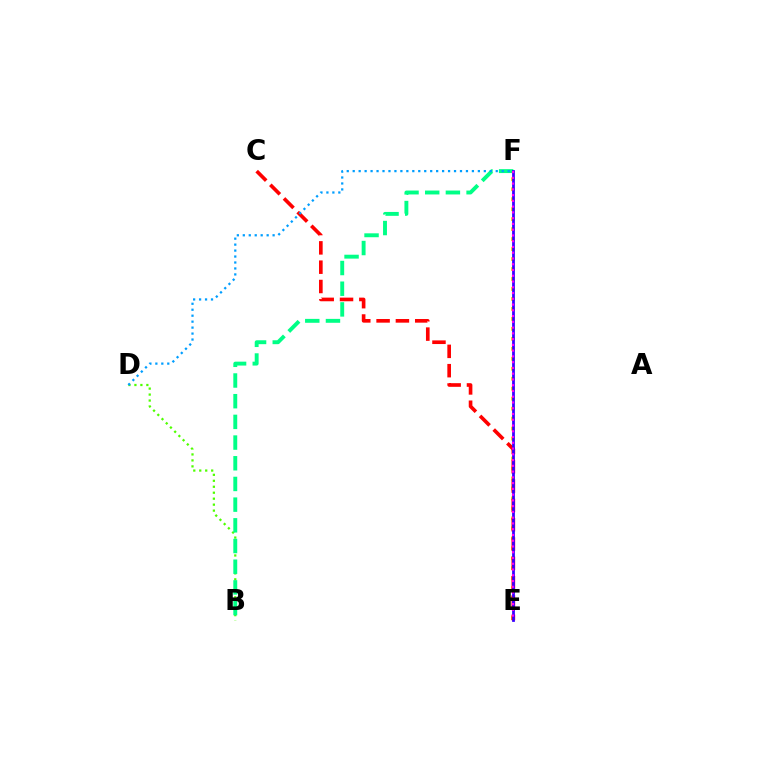{('B', 'D'): [{'color': '#4fff00', 'line_style': 'dotted', 'thickness': 1.62}], ('E', 'F'): [{'color': '#ffd500', 'line_style': 'dotted', 'thickness': 2.71}, {'color': '#3700ff', 'line_style': 'solid', 'thickness': 1.99}, {'color': '#ff00ed', 'line_style': 'dotted', 'thickness': 1.56}], ('C', 'E'): [{'color': '#ff0000', 'line_style': 'dashed', 'thickness': 2.62}], ('B', 'F'): [{'color': '#00ff86', 'line_style': 'dashed', 'thickness': 2.81}], ('D', 'F'): [{'color': '#009eff', 'line_style': 'dotted', 'thickness': 1.62}]}